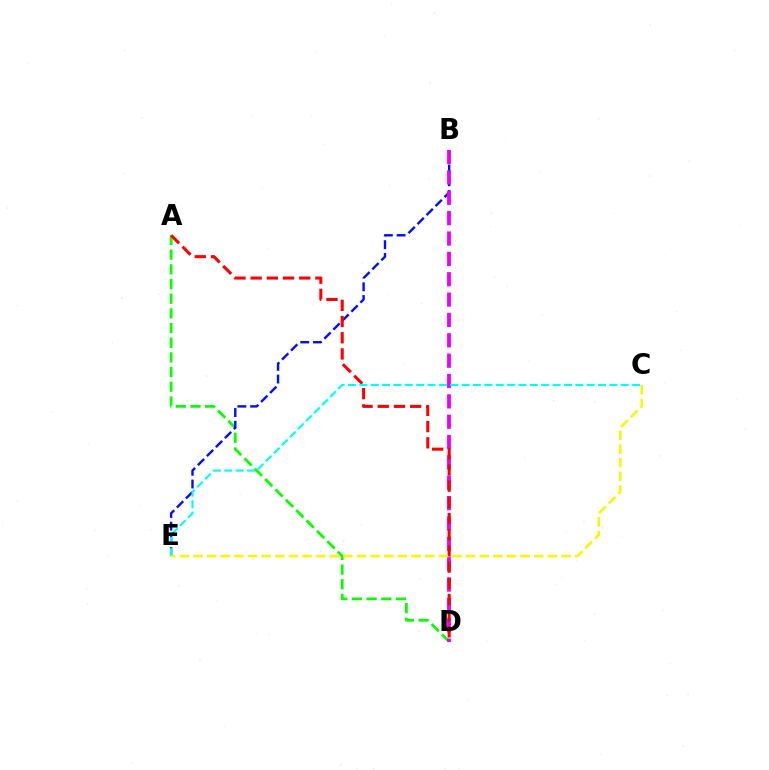{('A', 'D'): [{'color': '#08ff00', 'line_style': 'dashed', 'thickness': 1.99}, {'color': '#ff0000', 'line_style': 'dashed', 'thickness': 2.2}], ('B', 'E'): [{'color': '#0010ff', 'line_style': 'dashed', 'thickness': 1.73}], ('B', 'D'): [{'color': '#ee00ff', 'line_style': 'dashed', 'thickness': 2.77}], ('C', 'E'): [{'color': '#00fff6', 'line_style': 'dashed', 'thickness': 1.54}, {'color': '#fcf500', 'line_style': 'dashed', 'thickness': 1.85}]}